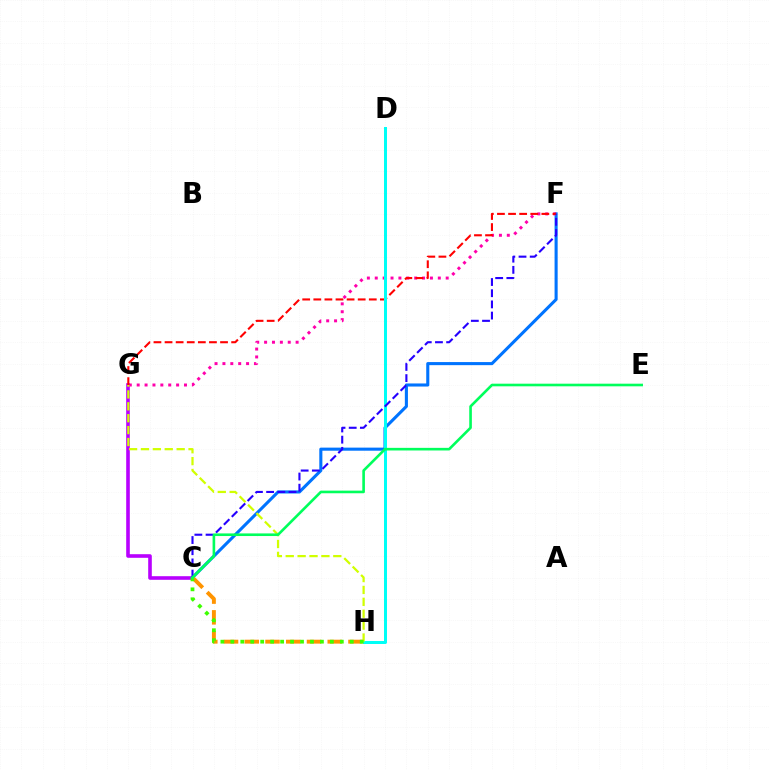{('C', 'G'): [{'color': '#b900ff', 'line_style': 'solid', 'thickness': 2.6}], ('C', 'F'): [{'color': '#0074ff', 'line_style': 'solid', 'thickness': 2.22}, {'color': '#2500ff', 'line_style': 'dashed', 'thickness': 1.52}], ('F', 'G'): [{'color': '#ff00ac', 'line_style': 'dotted', 'thickness': 2.14}, {'color': '#ff0000', 'line_style': 'dashed', 'thickness': 1.51}], ('D', 'H'): [{'color': '#00fff6', 'line_style': 'solid', 'thickness': 2.16}], ('G', 'H'): [{'color': '#d1ff00', 'line_style': 'dashed', 'thickness': 1.62}], ('C', 'H'): [{'color': '#ff9400', 'line_style': 'dashed', 'thickness': 2.82}, {'color': '#3dff00', 'line_style': 'dotted', 'thickness': 2.7}], ('C', 'E'): [{'color': '#00ff5c', 'line_style': 'solid', 'thickness': 1.89}]}